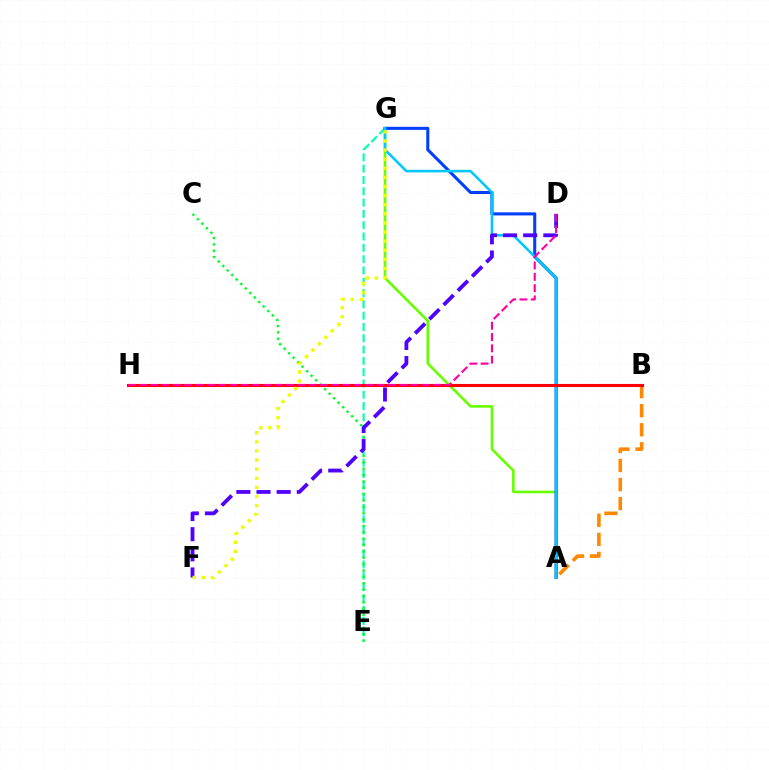{('A', 'G'): [{'color': '#66ff00', 'line_style': 'solid', 'thickness': 1.87}, {'color': '#003fff', 'line_style': 'solid', 'thickness': 2.21}, {'color': '#00c7ff', 'line_style': 'solid', 'thickness': 1.85}], ('E', 'G'): [{'color': '#00ffaf', 'line_style': 'dashed', 'thickness': 1.54}], ('B', 'H'): [{'color': '#d600ff', 'line_style': 'dotted', 'thickness': 1.9}, {'color': '#ff0000', 'line_style': 'solid', 'thickness': 2.22}], ('A', 'B'): [{'color': '#ff8800', 'line_style': 'dashed', 'thickness': 2.59}], ('C', 'E'): [{'color': '#00ff27', 'line_style': 'dotted', 'thickness': 1.73}], ('D', 'F'): [{'color': '#4f00ff', 'line_style': 'dashed', 'thickness': 2.74}], ('D', 'H'): [{'color': '#ff00a0', 'line_style': 'dashed', 'thickness': 1.54}], ('F', 'G'): [{'color': '#eeff00', 'line_style': 'dotted', 'thickness': 2.47}]}